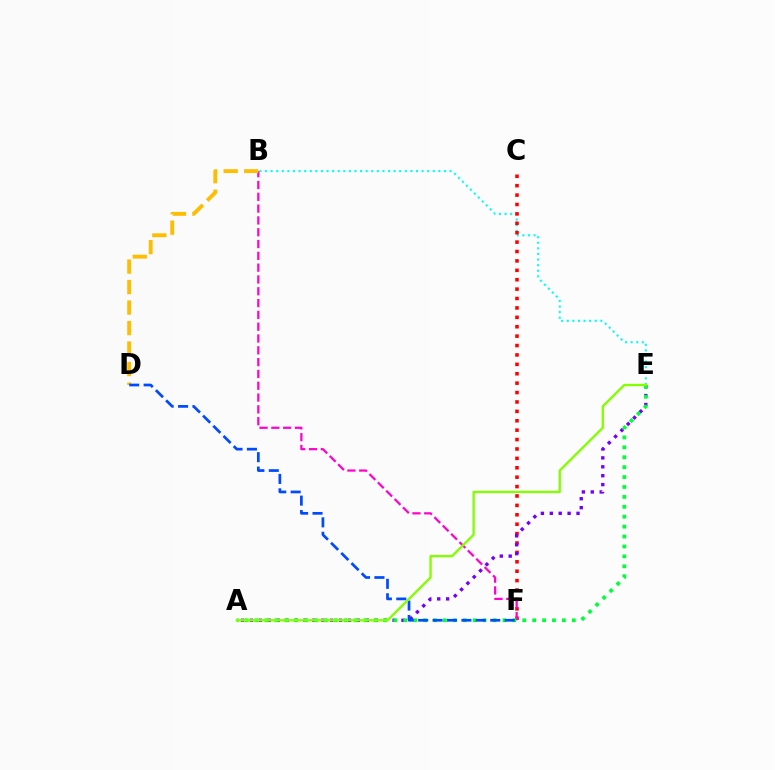{('B', 'E'): [{'color': '#00fff6', 'line_style': 'dotted', 'thickness': 1.52}], ('C', 'F'): [{'color': '#ff0000', 'line_style': 'dotted', 'thickness': 2.55}], ('B', 'F'): [{'color': '#ff00cf', 'line_style': 'dashed', 'thickness': 1.6}], ('A', 'E'): [{'color': '#7200ff', 'line_style': 'dotted', 'thickness': 2.42}, {'color': '#00ff39', 'line_style': 'dotted', 'thickness': 2.69}, {'color': '#84ff00', 'line_style': 'solid', 'thickness': 1.7}], ('B', 'D'): [{'color': '#ffbd00', 'line_style': 'dashed', 'thickness': 2.78}], ('D', 'F'): [{'color': '#004bff', 'line_style': 'dashed', 'thickness': 1.96}]}